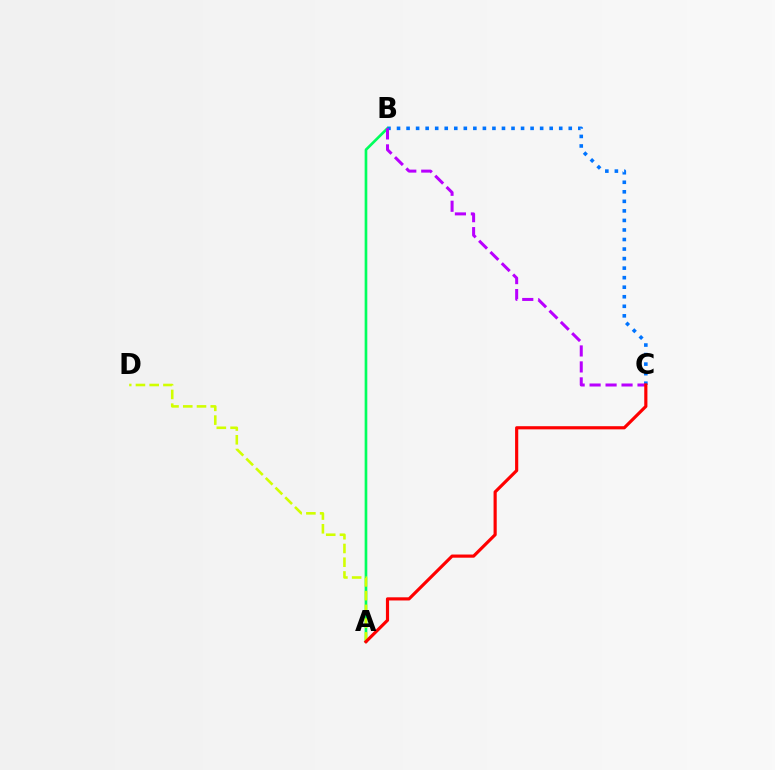{('A', 'B'): [{'color': '#00ff5c', 'line_style': 'solid', 'thickness': 1.92}], ('B', 'C'): [{'color': '#0074ff', 'line_style': 'dotted', 'thickness': 2.59}, {'color': '#b900ff', 'line_style': 'dashed', 'thickness': 2.17}], ('A', 'D'): [{'color': '#d1ff00', 'line_style': 'dashed', 'thickness': 1.87}], ('A', 'C'): [{'color': '#ff0000', 'line_style': 'solid', 'thickness': 2.27}]}